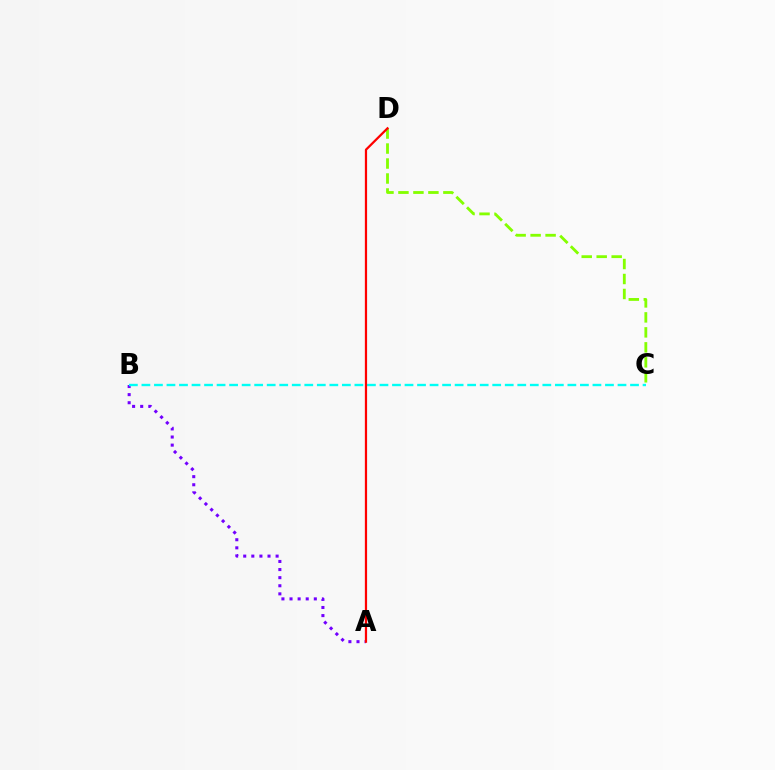{('A', 'B'): [{'color': '#7200ff', 'line_style': 'dotted', 'thickness': 2.2}], ('B', 'C'): [{'color': '#00fff6', 'line_style': 'dashed', 'thickness': 1.7}], ('C', 'D'): [{'color': '#84ff00', 'line_style': 'dashed', 'thickness': 2.03}], ('A', 'D'): [{'color': '#ff0000', 'line_style': 'solid', 'thickness': 1.61}]}